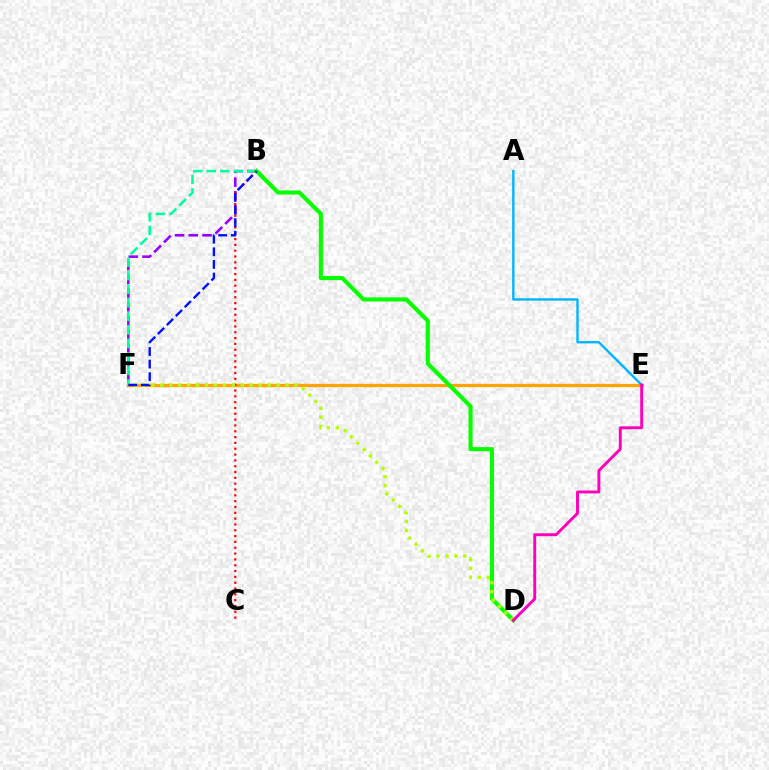{('B', 'F'): [{'color': '#9b00ff', 'line_style': 'dashed', 'thickness': 1.87}, {'color': '#00ff9d', 'line_style': 'dashed', 'thickness': 1.84}, {'color': '#0010ff', 'line_style': 'dashed', 'thickness': 1.72}], ('E', 'F'): [{'color': '#ffa500', 'line_style': 'solid', 'thickness': 2.36}], ('B', 'C'): [{'color': '#ff0000', 'line_style': 'dotted', 'thickness': 1.58}], ('A', 'E'): [{'color': '#00b5ff', 'line_style': 'solid', 'thickness': 1.72}], ('B', 'D'): [{'color': '#08ff00', 'line_style': 'solid', 'thickness': 2.96}], ('D', 'F'): [{'color': '#b3ff00', 'line_style': 'dotted', 'thickness': 2.43}], ('D', 'E'): [{'color': '#ff00bd', 'line_style': 'solid', 'thickness': 2.11}]}